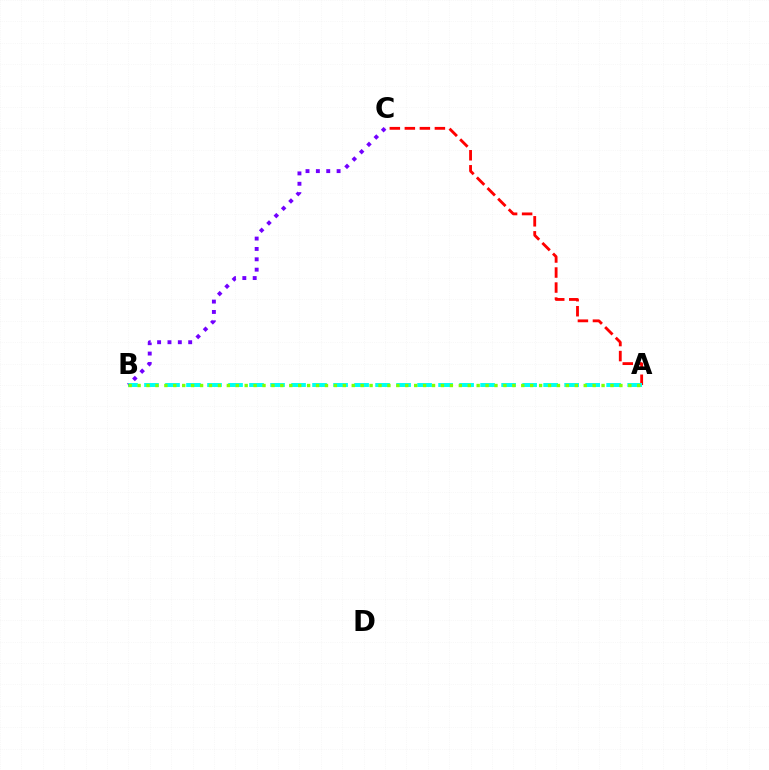{('A', 'C'): [{'color': '#ff0000', 'line_style': 'dashed', 'thickness': 2.04}], ('A', 'B'): [{'color': '#00fff6', 'line_style': 'dashed', 'thickness': 2.85}, {'color': '#84ff00', 'line_style': 'dotted', 'thickness': 2.42}], ('B', 'C'): [{'color': '#7200ff', 'line_style': 'dotted', 'thickness': 2.82}]}